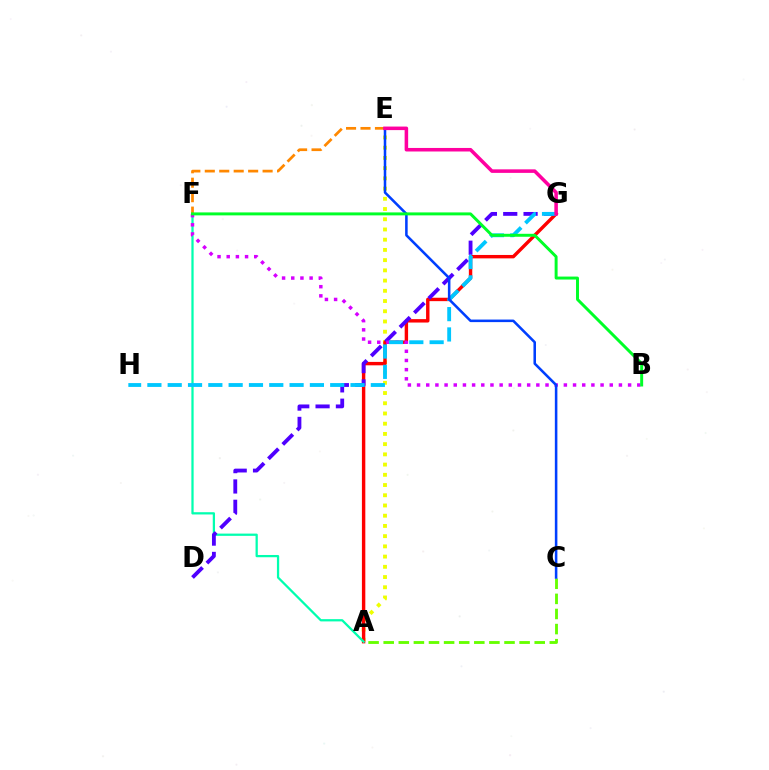{('A', 'E'): [{'color': '#eeff00', 'line_style': 'dotted', 'thickness': 2.78}], ('A', 'G'): [{'color': '#ff0000', 'line_style': 'solid', 'thickness': 2.46}], ('A', 'F'): [{'color': '#00ffaf', 'line_style': 'solid', 'thickness': 1.62}], ('D', 'G'): [{'color': '#4f00ff', 'line_style': 'dashed', 'thickness': 2.76}], ('A', 'C'): [{'color': '#66ff00', 'line_style': 'dashed', 'thickness': 2.05}], ('B', 'F'): [{'color': '#d600ff', 'line_style': 'dotted', 'thickness': 2.49}, {'color': '#00ff27', 'line_style': 'solid', 'thickness': 2.13}], ('E', 'F'): [{'color': '#ff8800', 'line_style': 'dashed', 'thickness': 1.96}], ('G', 'H'): [{'color': '#00c7ff', 'line_style': 'dashed', 'thickness': 2.76}], ('C', 'E'): [{'color': '#003fff', 'line_style': 'solid', 'thickness': 1.84}], ('E', 'G'): [{'color': '#ff00a0', 'line_style': 'solid', 'thickness': 2.55}]}